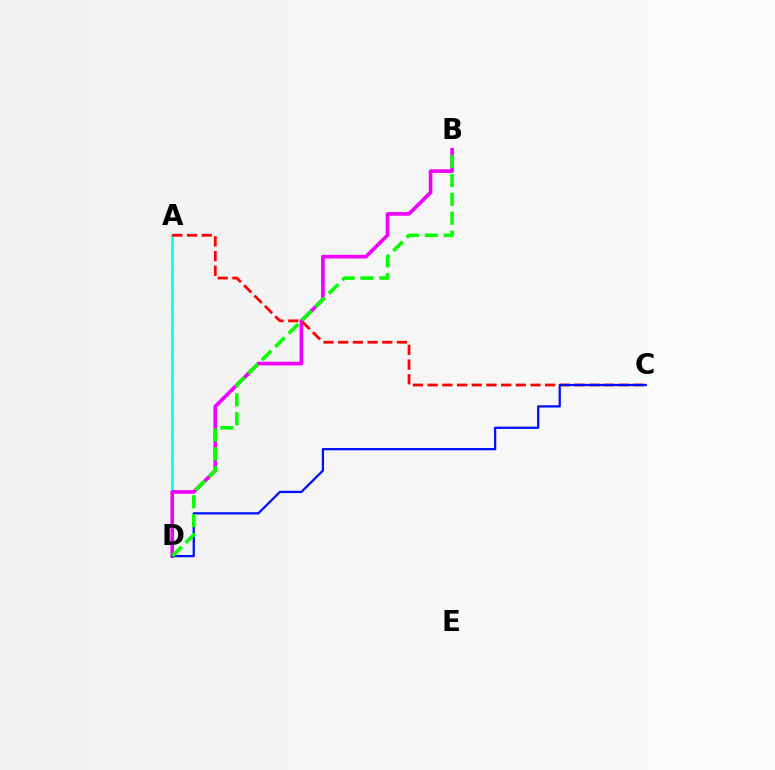{('A', 'D'): [{'color': '#fcf500', 'line_style': 'dashed', 'thickness': 1.58}, {'color': '#00fff6', 'line_style': 'solid', 'thickness': 1.88}], ('B', 'D'): [{'color': '#ee00ff', 'line_style': 'solid', 'thickness': 2.62}, {'color': '#08ff00', 'line_style': 'dashed', 'thickness': 2.57}], ('A', 'C'): [{'color': '#ff0000', 'line_style': 'dashed', 'thickness': 2.0}], ('C', 'D'): [{'color': '#0010ff', 'line_style': 'solid', 'thickness': 1.63}]}